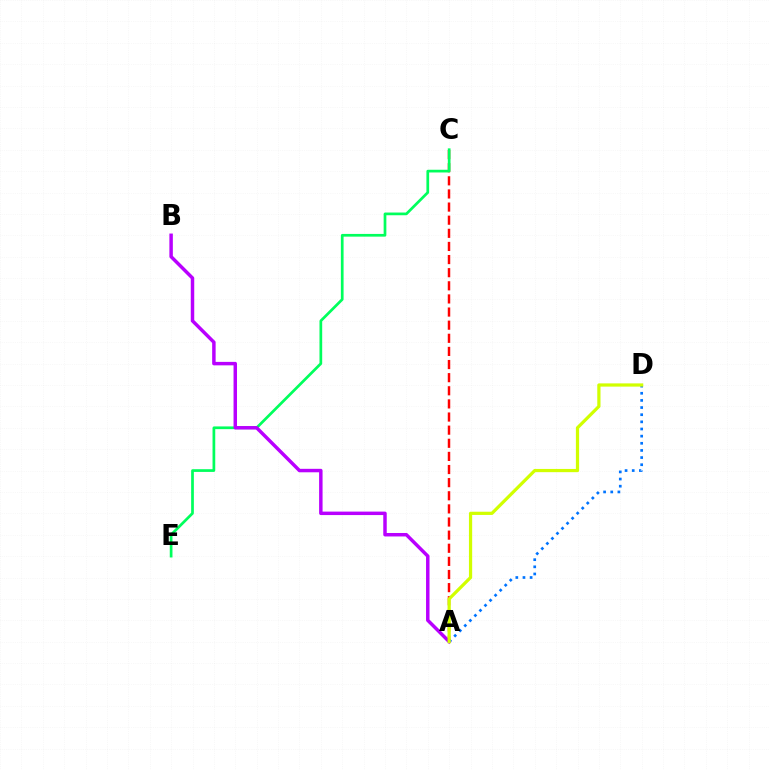{('A', 'C'): [{'color': '#ff0000', 'line_style': 'dashed', 'thickness': 1.78}], ('C', 'E'): [{'color': '#00ff5c', 'line_style': 'solid', 'thickness': 1.95}], ('A', 'B'): [{'color': '#b900ff', 'line_style': 'solid', 'thickness': 2.5}], ('A', 'D'): [{'color': '#0074ff', 'line_style': 'dotted', 'thickness': 1.94}, {'color': '#d1ff00', 'line_style': 'solid', 'thickness': 2.32}]}